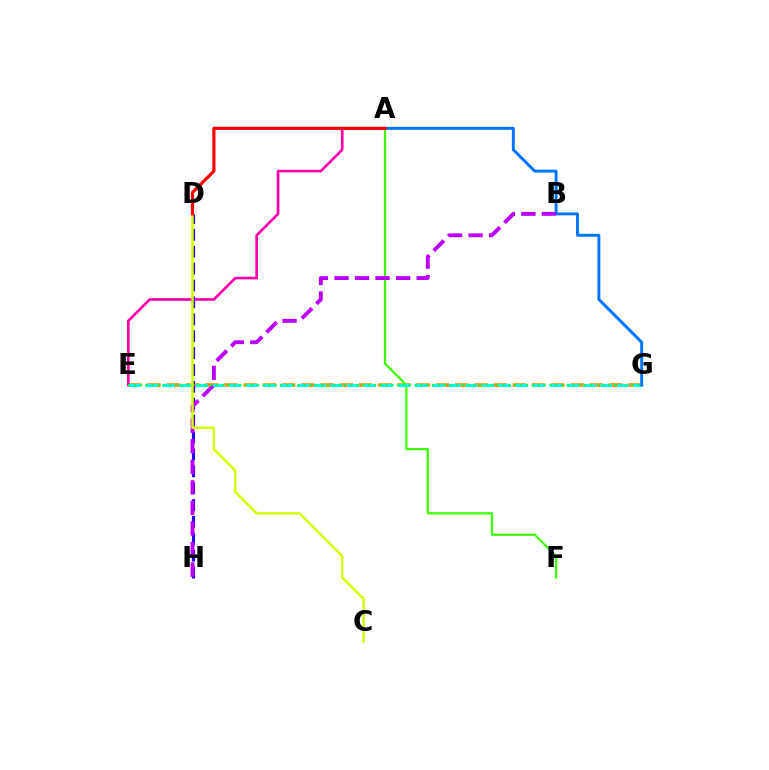{('E', 'G'): [{'color': '#ff9400', 'line_style': 'dashed', 'thickness': 2.61}, {'color': '#00fff6', 'line_style': 'dashed', 'thickness': 2.29}, {'color': '#00ff5c', 'line_style': 'dotted', 'thickness': 1.59}], ('A', 'F'): [{'color': '#3dff00', 'line_style': 'solid', 'thickness': 1.6}], ('A', 'E'): [{'color': '#ff00ac', 'line_style': 'solid', 'thickness': 1.92}], ('D', 'H'): [{'color': '#2500ff', 'line_style': 'dashed', 'thickness': 2.29}], ('A', 'G'): [{'color': '#0074ff', 'line_style': 'solid', 'thickness': 2.11}], ('B', 'H'): [{'color': '#b900ff', 'line_style': 'dashed', 'thickness': 2.79}], ('C', 'D'): [{'color': '#d1ff00', 'line_style': 'solid', 'thickness': 1.77}], ('A', 'D'): [{'color': '#ff0000', 'line_style': 'solid', 'thickness': 2.28}]}